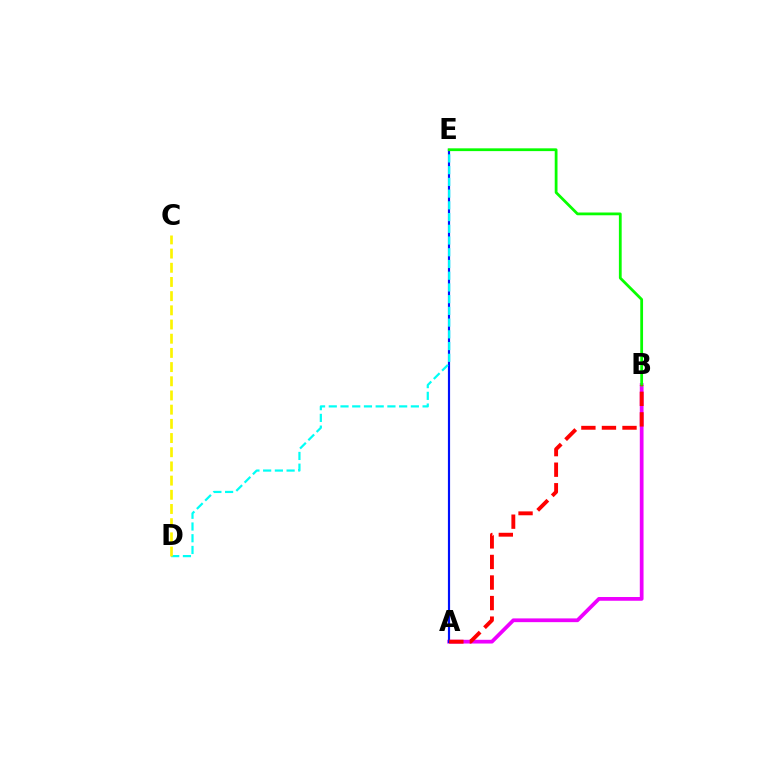{('A', 'B'): [{'color': '#ee00ff', 'line_style': 'solid', 'thickness': 2.7}, {'color': '#ff0000', 'line_style': 'dashed', 'thickness': 2.79}], ('A', 'E'): [{'color': '#0010ff', 'line_style': 'solid', 'thickness': 1.57}], ('D', 'E'): [{'color': '#00fff6', 'line_style': 'dashed', 'thickness': 1.59}], ('B', 'E'): [{'color': '#08ff00', 'line_style': 'solid', 'thickness': 2.0}], ('C', 'D'): [{'color': '#fcf500', 'line_style': 'dashed', 'thickness': 1.93}]}